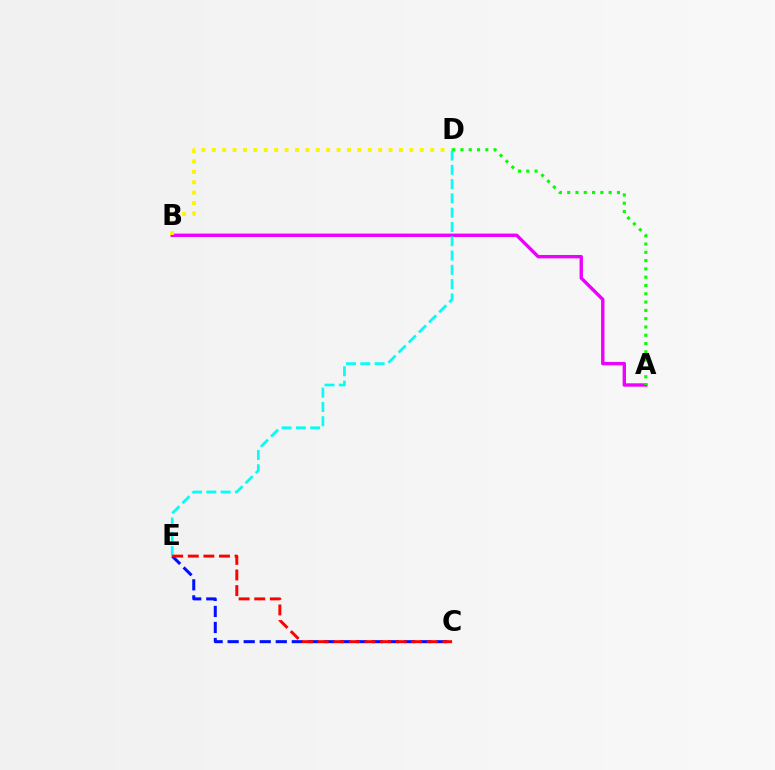{('A', 'B'): [{'color': '#ee00ff', 'line_style': 'solid', 'thickness': 2.44}], ('B', 'D'): [{'color': '#fcf500', 'line_style': 'dotted', 'thickness': 2.83}], ('C', 'E'): [{'color': '#0010ff', 'line_style': 'dashed', 'thickness': 2.18}, {'color': '#ff0000', 'line_style': 'dashed', 'thickness': 2.12}], ('D', 'E'): [{'color': '#00fff6', 'line_style': 'dashed', 'thickness': 1.94}], ('A', 'D'): [{'color': '#08ff00', 'line_style': 'dotted', 'thickness': 2.25}]}